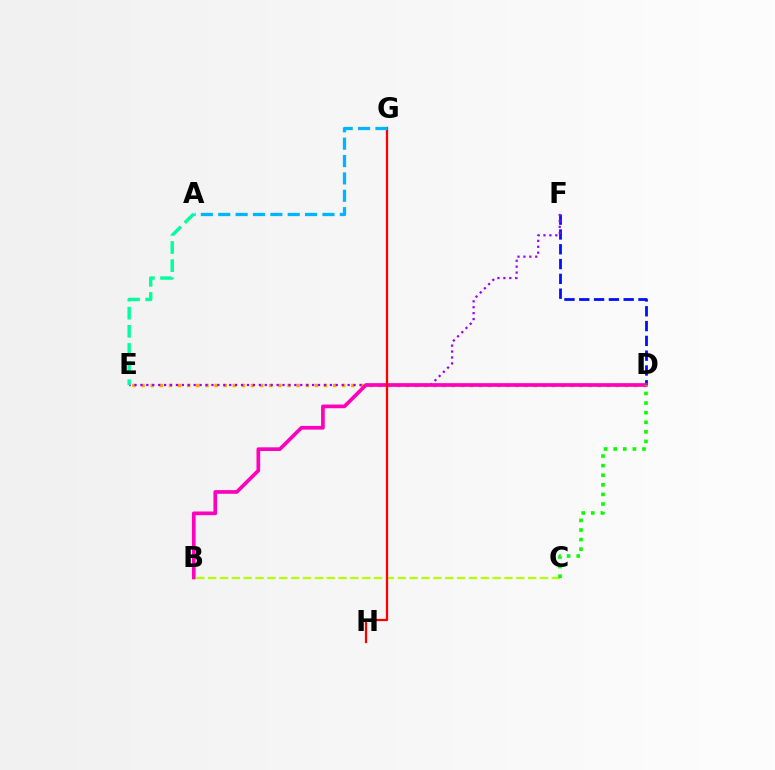{('D', 'F'): [{'color': '#0010ff', 'line_style': 'dashed', 'thickness': 2.01}], ('B', 'C'): [{'color': '#b3ff00', 'line_style': 'dashed', 'thickness': 1.61}], ('D', 'E'): [{'color': '#ffa500', 'line_style': 'dotted', 'thickness': 2.48}], ('E', 'F'): [{'color': '#9b00ff', 'line_style': 'dotted', 'thickness': 1.61}], ('B', 'D'): [{'color': '#ff00bd', 'line_style': 'solid', 'thickness': 2.66}], ('G', 'H'): [{'color': '#ff0000', 'line_style': 'solid', 'thickness': 1.62}], ('C', 'D'): [{'color': '#08ff00', 'line_style': 'dotted', 'thickness': 2.61}], ('A', 'E'): [{'color': '#00ff9d', 'line_style': 'dashed', 'thickness': 2.46}], ('A', 'G'): [{'color': '#00b5ff', 'line_style': 'dashed', 'thickness': 2.36}]}